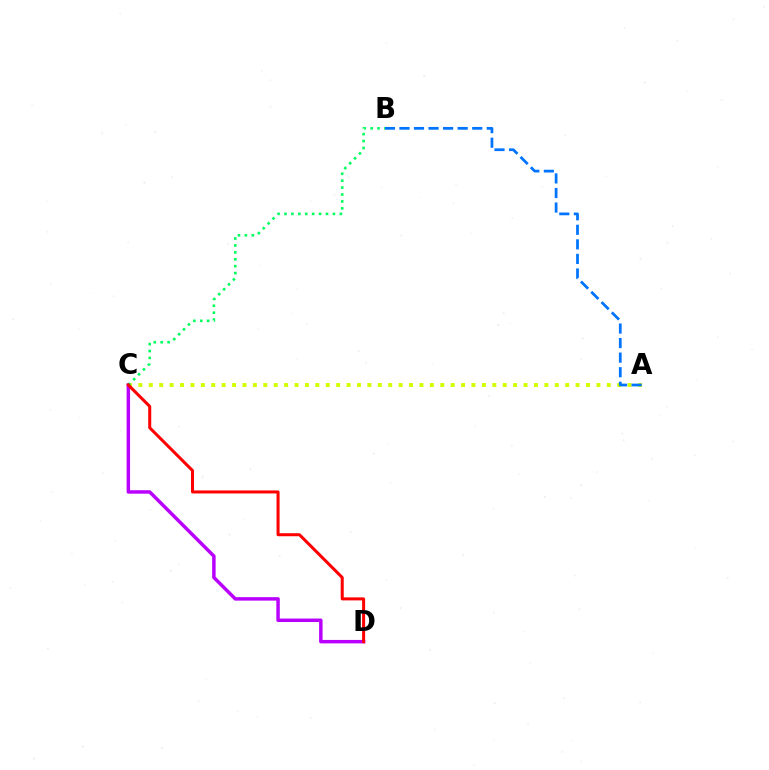{('A', 'C'): [{'color': '#d1ff00', 'line_style': 'dotted', 'thickness': 2.83}], ('C', 'D'): [{'color': '#b900ff', 'line_style': 'solid', 'thickness': 2.5}, {'color': '#ff0000', 'line_style': 'solid', 'thickness': 2.18}], ('B', 'C'): [{'color': '#00ff5c', 'line_style': 'dotted', 'thickness': 1.88}], ('A', 'B'): [{'color': '#0074ff', 'line_style': 'dashed', 'thickness': 1.98}]}